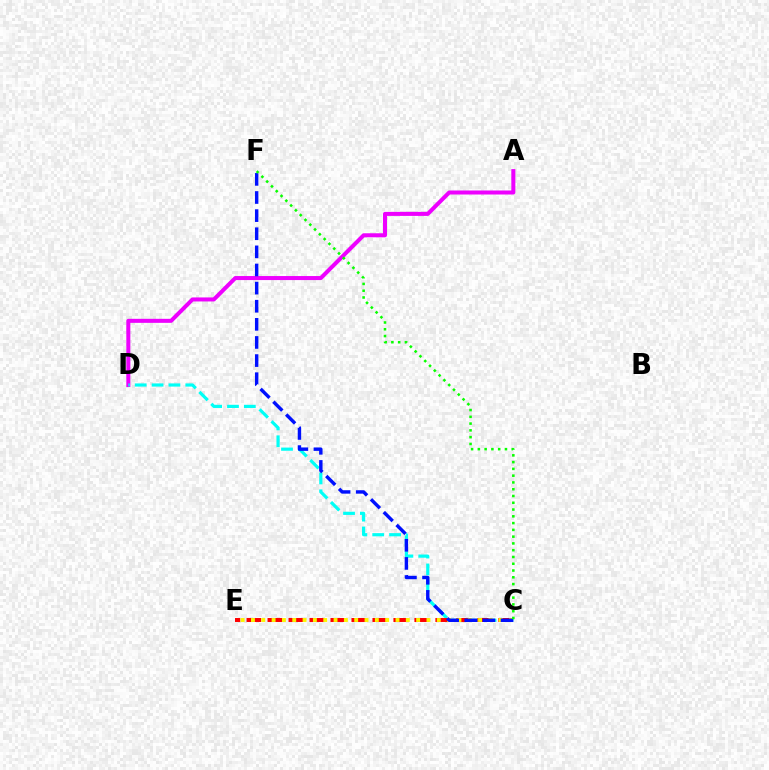{('A', 'D'): [{'color': '#ee00ff', 'line_style': 'solid', 'thickness': 2.9}], ('C', 'D'): [{'color': '#00fff6', 'line_style': 'dashed', 'thickness': 2.29}], ('C', 'E'): [{'color': '#ff0000', 'line_style': 'dashed', 'thickness': 2.85}, {'color': '#fcf500', 'line_style': 'dotted', 'thickness': 2.8}], ('C', 'F'): [{'color': '#0010ff', 'line_style': 'dashed', 'thickness': 2.46}, {'color': '#08ff00', 'line_style': 'dotted', 'thickness': 1.84}]}